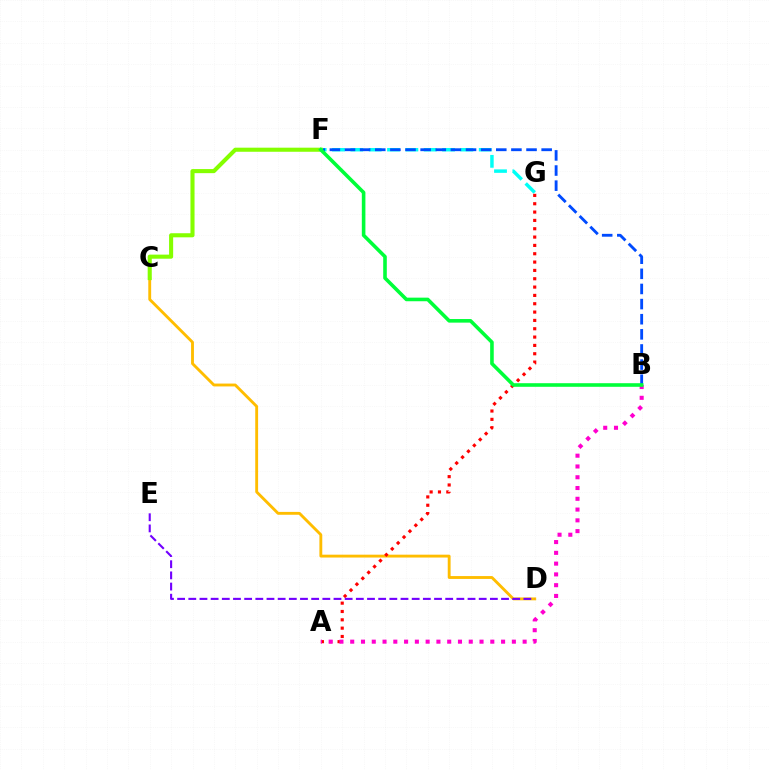{('C', 'D'): [{'color': '#ffbd00', 'line_style': 'solid', 'thickness': 2.06}], ('F', 'G'): [{'color': '#00fff6', 'line_style': 'dashed', 'thickness': 2.49}], ('B', 'F'): [{'color': '#004bff', 'line_style': 'dashed', 'thickness': 2.06}, {'color': '#00ff39', 'line_style': 'solid', 'thickness': 2.59}], ('A', 'G'): [{'color': '#ff0000', 'line_style': 'dotted', 'thickness': 2.26}], ('A', 'B'): [{'color': '#ff00cf', 'line_style': 'dotted', 'thickness': 2.93}], ('C', 'F'): [{'color': '#84ff00', 'line_style': 'solid', 'thickness': 2.94}], ('D', 'E'): [{'color': '#7200ff', 'line_style': 'dashed', 'thickness': 1.52}]}